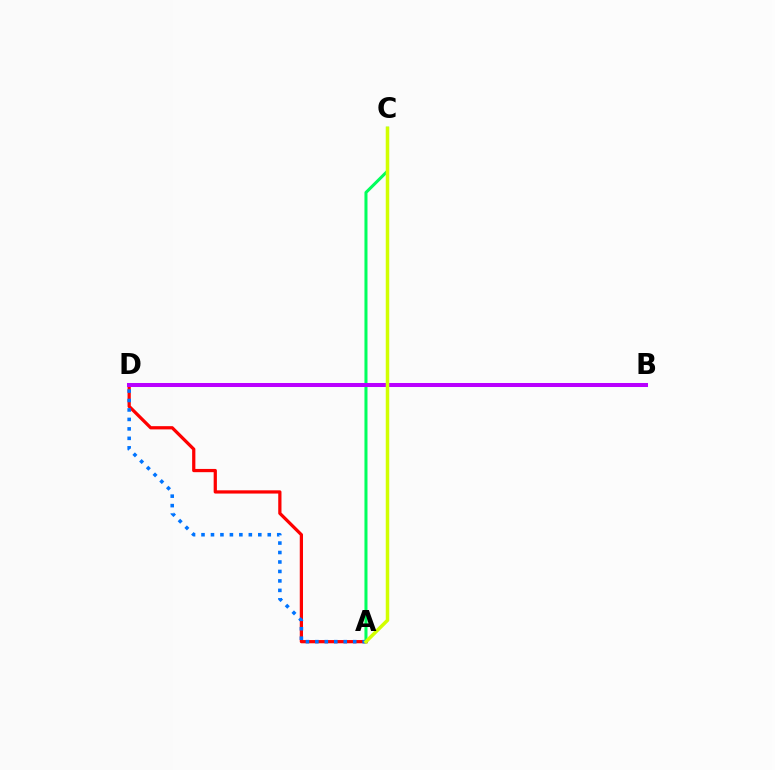{('A', 'C'): [{'color': '#00ff5c', 'line_style': 'solid', 'thickness': 2.19}, {'color': '#d1ff00', 'line_style': 'solid', 'thickness': 2.52}], ('A', 'D'): [{'color': '#ff0000', 'line_style': 'solid', 'thickness': 2.33}, {'color': '#0074ff', 'line_style': 'dotted', 'thickness': 2.57}], ('B', 'D'): [{'color': '#b900ff', 'line_style': 'solid', 'thickness': 2.9}]}